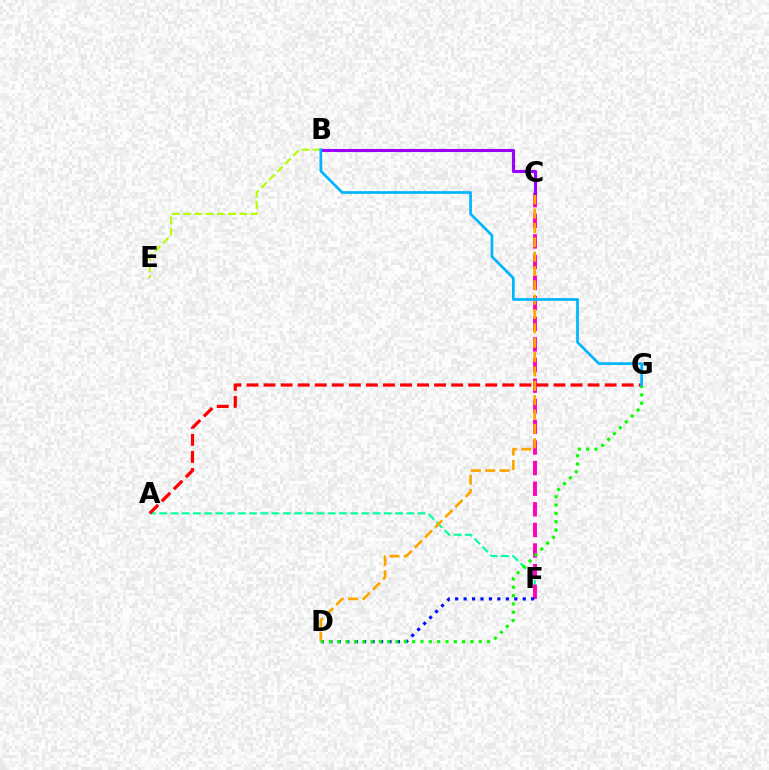{('A', 'F'): [{'color': '#00ff9d', 'line_style': 'dashed', 'thickness': 1.53}], ('C', 'F'): [{'color': '#ff00bd', 'line_style': 'dashed', 'thickness': 2.8}], ('A', 'G'): [{'color': '#ff0000', 'line_style': 'dashed', 'thickness': 2.32}], ('D', 'F'): [{'color': '#0010ff', 'line_style': 'dotted', 'thickness': 2.29}], ('C', 'D'): [{'color': '#ffa500', 'line_style': 'dashed', 'thickness': 1.95}], ('B', 'E'): [{'color': '#b3ff00', 'line_style': 'dashed', 'thickness': 1.53}], ('B', 'C'): [{'color': '#9b00ff', 'line_style': 'solid', 'thickness': 2.23}], ('D', 'G'): [{'color': '#08ff00', 'line_style': 'dotted', 'thickness': 2.26}], ('B', 'G'): [{'color': '#00b5ff', 'line_style': 'solid', 'thickness': 1.94}]}